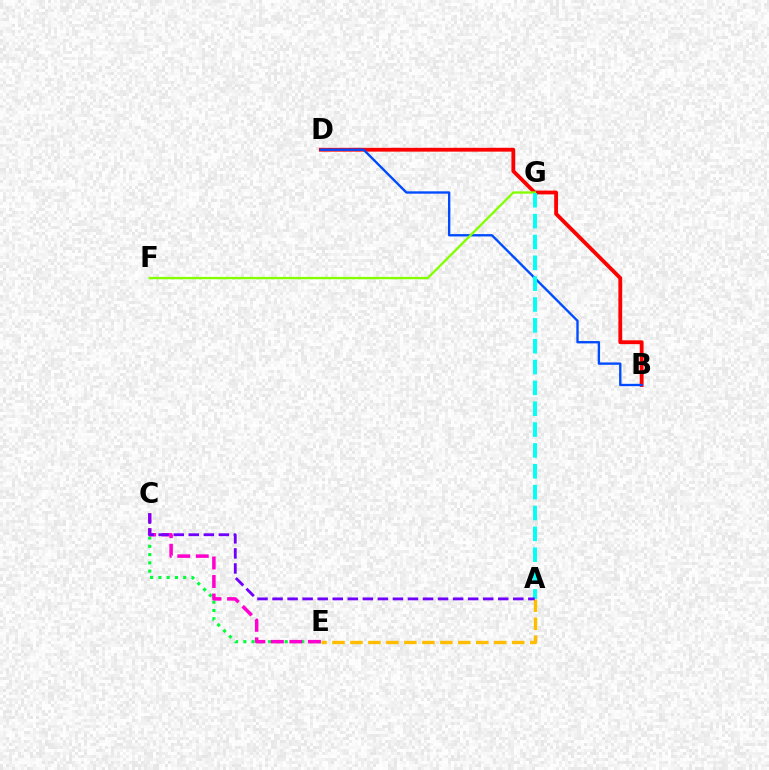{('B', 'D'): [{'color': '#ff0000', 'line_style': 'solid', 'thickness': 2.76}, {'color': '#004bff', 'line_style': 'solid', 'thickness': 1.69}], ('F', 'G'): [{'color': '#84ff00', 'line_style': 'solid', 'thickness': 1.68}], ('C', 'E'): [{'color': '#00ff39', 'line_style': 'dotted', 'thickness': 2.25}, {'color': '#ff00cf', 'line_style': 'dashed', 'thickness': 2.52}], ('A', 'G'): [{'color': '#00fff6', 'line_style': 'dashed', 'thickness': 2.83}], ('A', 'E'): [{'color': '#ffbd00', 'line_style': 'dashed', 'thickness': 2.44}], ('A', 'C'): [{'color': '#7200ff', 'line_style': 'dashed', 'thickness': 2.04}]}